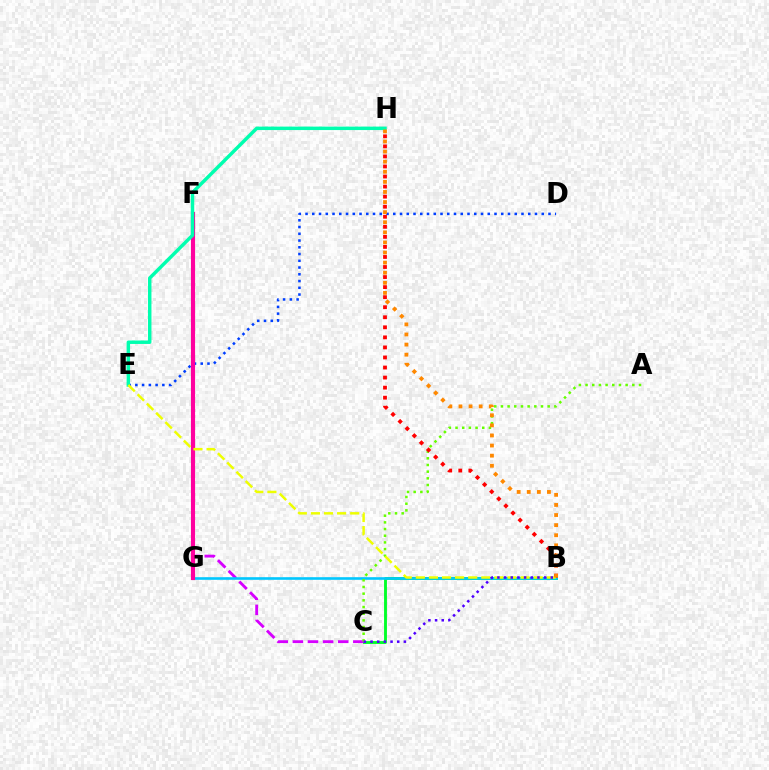{('B', 'C'): [{'color': '#00ff27', 'line_style': 'solid', 'thickness': 2.06}, {'color': '#4f00ff', 'line_style': 'dotted', 'thickness': 1.81}], ('C', 'F'): [{'color': '#d600ff', 'line_style': 'dashed', 'thickness': 2.05}], ('D', 'E'): [{'color': '#003fff', 'line_style': 'dotted', 'thickness': 1.83}], ('B', 'G'): [{'color': '#00c7ff', 'line_style': 'solid', 'thickness': 1.88}], ('A', 'C'): [{'color': '#66ff00', 'line_style': 'dotted', 'thickness': 1.81}], ('B', 'H'): [{'color': '#ff0000', 'line_style': 'dotted', 'thickness': 2.73}, {'color': '#ff8800', 'line_style': 'dotted', 'thickness': 2.74}], ('F', 'G'): [{'color': '#ff00a0', 'line_style': 'solid', 'thickness': 2.98}], ('E', 'H'): [{'color': '#00ffaf', 'line_style': 'solid', 'thickness': 2.49}], ('B', 'E'): [{'color': '#eeff00', 'line_style': 'dashed', 'thickness': 1.78}]}